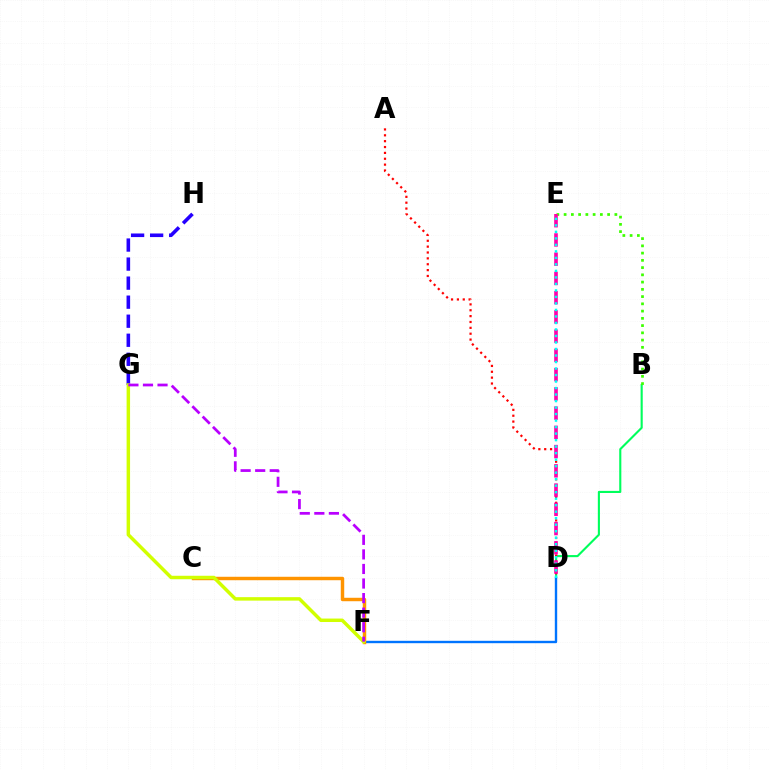{('B', 'D'): [{'color': '#00ff5c', 'line_style': 'solid', 'thickness': 1.52}], ('D', 'F'): [{'color': '#0074ff', 'line_style': 'solid', 'thickness': 1.72}], ('A', 'D'): [{'color': '#ff0000', 'line_style': 'dotted', 'thickness': 1.59}], ('G', 'H'): [{'color': '#2500ff', 'line_style': 'dashed', 'thickness': 2.59}], ('B', 'E'): [{'color': '#3dff00', 'line_style': 'dotted', 'thickness': 1.97}], ('C', 'F'): [{'color': '#ff9400', 'line_style': 'solid', 'thickness': 2.48}], ('D', 'E'): [{'color': '#ff00ac', 'line_style': 'dashed', 'thickness': 2.61}, {'color': '#00fff6', 'line_style': 'dotted', 'thickness': 1.77}], ('F', 'G'): [{'color': '#d1ff00', 'line_style': 'solid', 'thickness': 2.49}, {'color': '#b900ff', 'line_style': 'dashed', 'thickness': 1.98}]}